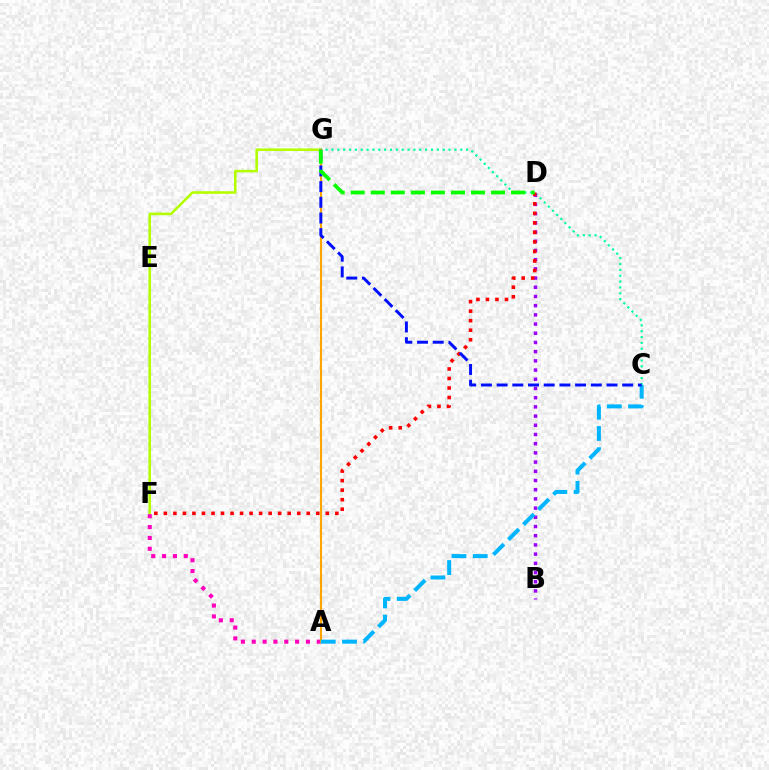{('F', 'G'): [{'color': '#b3ff00', 'line_style': 'solid', 'thickness': 1.87}], ('A', 'F'): [{'color': '#ff00bd', 'line_style': 'dotted', 'thickness': 2.95}], ('C', 'G'): [{'color': '#00ff9d', 'line_style': 'dotted', 'thickness': 1.59}, {'color': '#0010ff', 'line_style': 'dashed', 'thickness': 2.13}], ('B', 'D'): [{'color': '#9b00ff', 'line_style': 'dotted', 'thickness': 2.5}], ('D', 'F'): [{'color': '#ff0000', 'line_style': 'dotted', 'thickness': 2.59}], ('A', 'G'): [{'color': '#ffa500', 'line_style': 'solid', 'thickness': 1.53}], ('A', 'C'): [{'color': '#00b5ff', 'line_style': 'dashed', 'thickness': 2.89}], ('D', 'G'): [{'color': '#08ff00', 'line_style': 'dashed', 'thickness': 2.72}]}